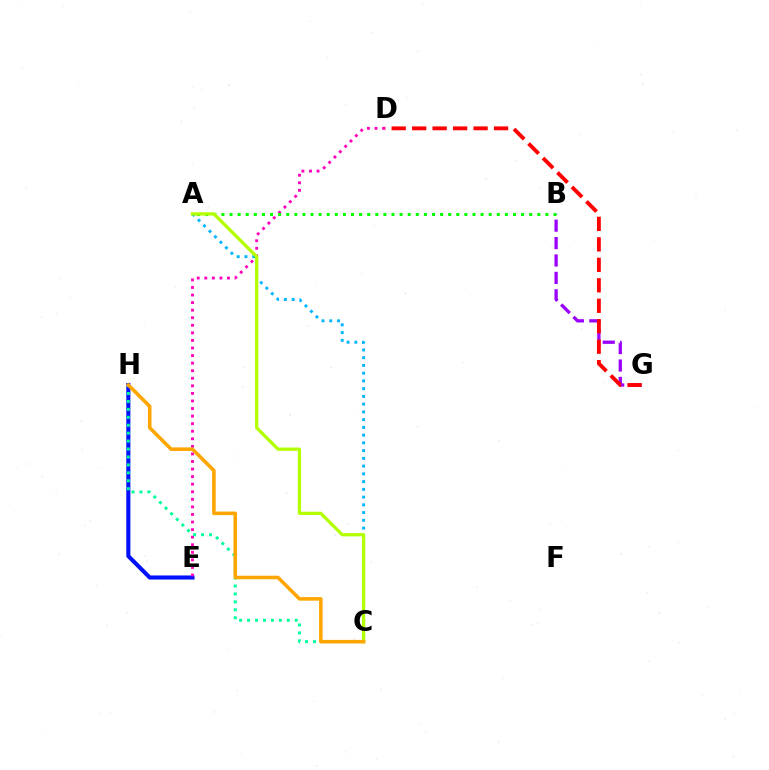{('E', 'H'): [{'color': '#0010ff', 'line_style': 'solid', 'thickness': 2.94}], ('A', 'C'): [{'color': '#00b5ff', 'line_style': 'dotted', 'thickness': 2.1}, {'color': '#b3ff00', 'line_style': 'solid', 'thickness': 2.35}], ('B', 'G'): [{'color': '#9b00ff', 'line_style': 'dashed', 'thickness': 2.36}], ('D', 'E'): [{'color': '#ff00bd', 'line_style': 'dotted', 'thickness': 2.06}], ('A', 'B'): [{'color': '#08ff00', 'line_style': 'dotted', 'thickness': 2.2}], ('C', 'H'): [{'color': '#00ff9d', 'line_style': 'dotted', 'thickness': 2.16}, {'color': '#ffa500', 'line_style': 'solid', 'thickness': 2.56}], ('D', 'G'): [{'color': '#ff0000', 'line_style': 'dashed', 'thickness': 2.78}]}